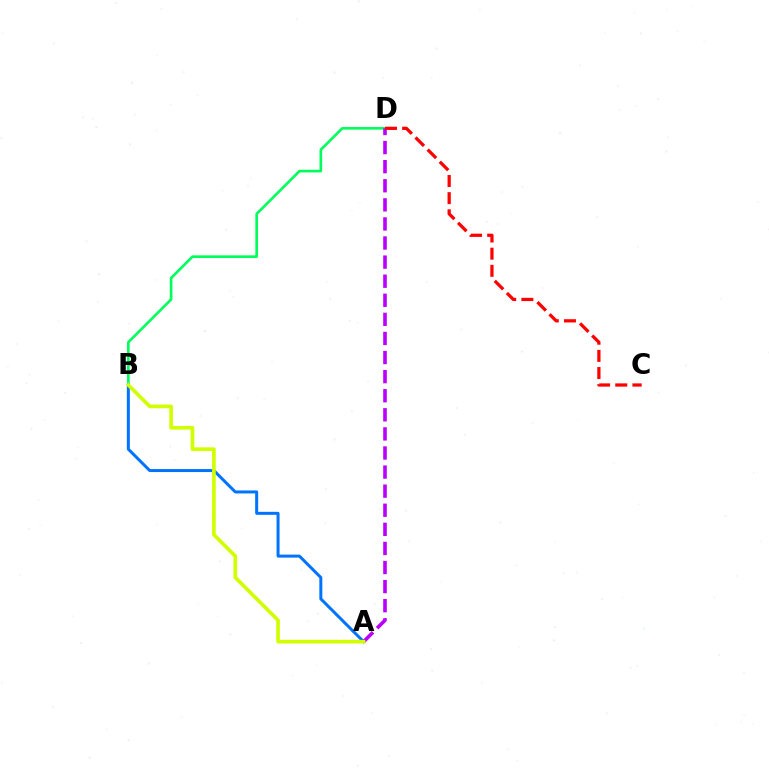{('B', 'D'): [{'color': '#00ff5c', 'line_style': 'solid', 'thickness': 1.9}], ('A', 'B'): [{'color': '#0074ff', 'line_style': 'solid', 'thickness': 2.16}, {'color': '#d1ff00', 'line_style': 'solid', 'thickness': 2.64}], ('A', 'D'): [{'color': '#b900ff', 'line_style': 'dashed', 'thickness': 2.59}], ('C', 'D'): [{'color': '#ff0000', 'line_style': 'dashed', 'thickness': 2.33}]}